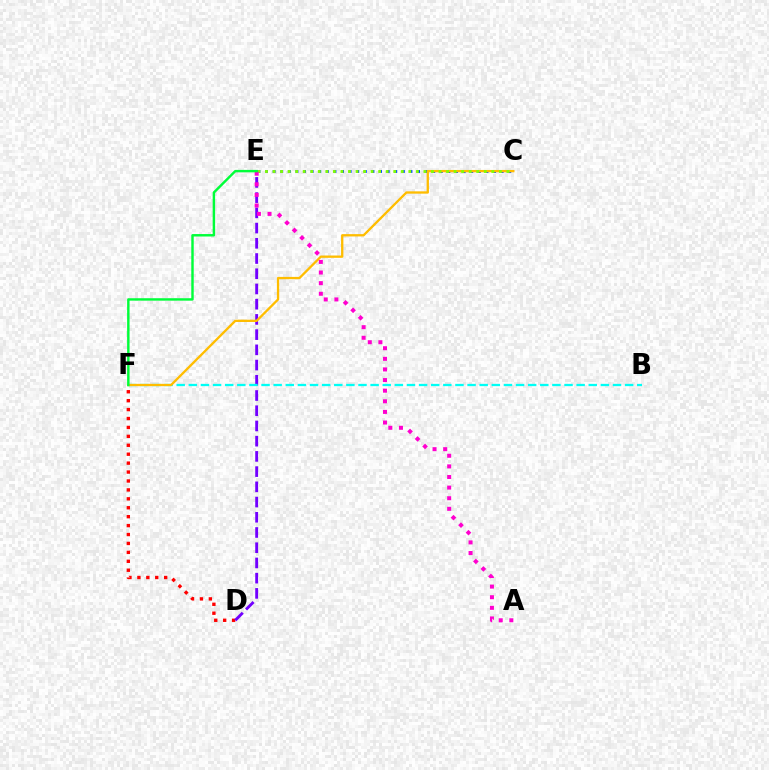{('D', 'F'): [{'color': '#ff0000', 'line_style': 'dotted', 'thickness': 2.42}], ('D', 'E'): [{'color': '#7200ff', 'line_style': 'dashed', 'thickness': 2.07}], ('B', 'F'): [{'color': '#00fff6', 'line_style': 'dashed', 'thickness': 1.65}], ('C', 'E'): [{'color': '#004bff', 'line_style': 'dotted', 'thickness': 2.07}, {'color': '#84ff00', 'line_style': 'dotted', 'thickness': 2.05}], ('C', 'F'): [{'color': '#ffbd00', 'line_style': 'solid', 'thickness': 1.67}], ('A', 'E'): [{'color': '#ff00cf', 'line_style': 'dotted', 'thickness': 2.88}], ('E', 'F'): [{'color': '#00ff39', 'line_style': 'solid', 'thickness': 1.76}]}